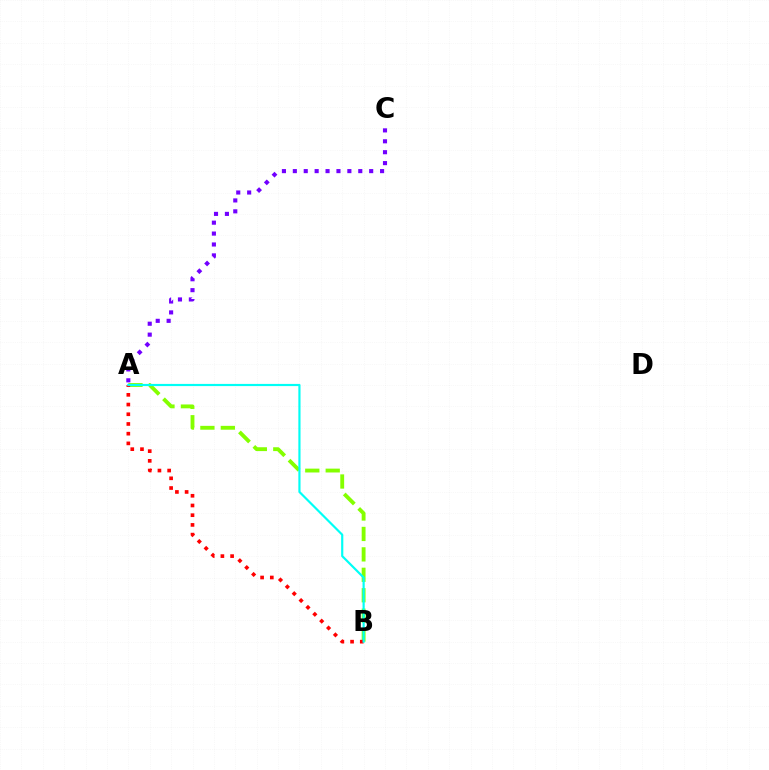{('A', 'B'): [{'color': '#84ff00', 'line_style': 'dashed', 'thickness': 2.78}, {'color': '#ff0000', 'line_style': 'dotted', 'thickness': 2.64}, {'color': '#00fff6', 'line_style': 'solid', 'thickness': 1.57}], ('A', 'C'): [{'color': '#7200ff', 'line_style': 'dotted', 'thickness': 2.96}]}